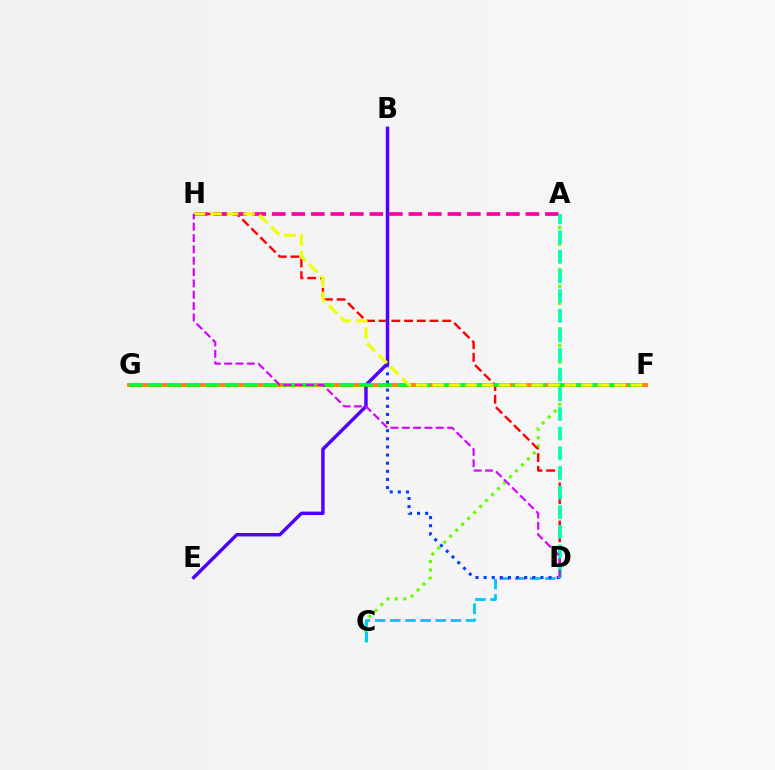{('A', 'C'): [{'color': '#66ff00', 'line_style': 'dotted', 'thickness': 2.29}], ('F', 'G'): [{'color': '#ff8800', 'line_style': 'solid', 'thickness': 2.82}, {'color': '#00ff27', 'line_style': 'dashed', 'thickness': 2.61}], ('D', 'H'): [{'color': '#ff0000', 'line_style': 'dashed', 'thickness': 1.73}, {'color': '#d600ff', 'line_style': 'dashed', 'thickness': 1.54}], ('C', 'D'): [{'color': '#00c7ff', 'line_style': 'dashed', 'thickness': 2.06}], ('A', 'H'): [{'color': '#ff00a0', 'line_style': 'dashed', 'thickness': 2.65}], ('B', 'D'): [{'color': '#003fff', 'line_style': 'dotted', 'thickness': 2.21}], ('B', 'E'): [{'color': '#4f00ff', 'line_style': 'solid', 'thickness': 2.48}], ('A', 'D'): [{'color': '#00ffaf', 'line_style': 'dashed', 'thickness': 2.67}], ('F', 'H'): [{'color': '#eeff00', 'line_style': 'dashed', 'thickness': 2.24}]}